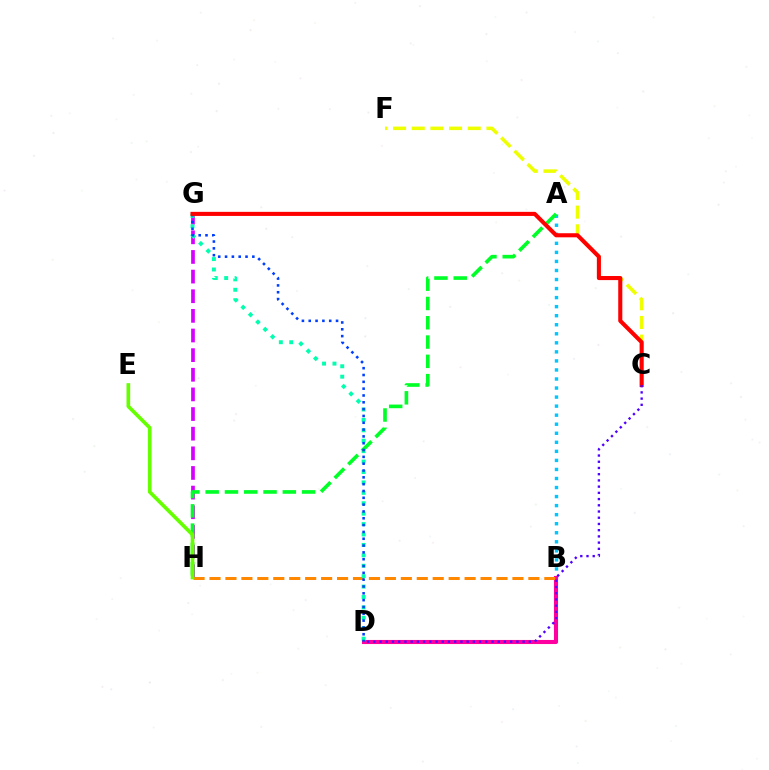{('C', 'F'): [{'color': '#eeff00', 'line_style': 'dashed', 'thickness': 2.54}], ('G', 'H'): [{'color': '#d600ff', 'line_style': 'dashed', 'thickness': 2.67}], ('A', 'B'): [{'color': '#00c7ff', 'line_style': 'dotted', 'thickness': 2.46}], ('B', 'D'): [{'color': '#ff00a0', 'line_style': 'solid', 'thickness': 2.94}], ('B', 'H'): [{'color': '#ff8800', 'line_style': 'dashed', 'thickness': 2.17}], ('D', 'G'): [{'color': '#00ffaf', 'line_style': 'dotted', 'thickness': 2.83}, {'color': '#003fff', 'line_style': 'dotted', 'thickness': 1.85}], ('A', 'H'): [{'color': '#00ff27', 'line_style': 'dashed', 'thickness': 2.62}], ('C', 'G'): [{'color': '#ff0000', 'line_style': 'solid', 'thickness': 2.94}], ('C', 'D'): [{'color': '#4f00ff', 'line_style': 'dotted', 'thickness': 1.69}], ('E', 'H'): [{'color': '#66ff00', 'line_style': 'solid', 'thickness': 2.63}]}